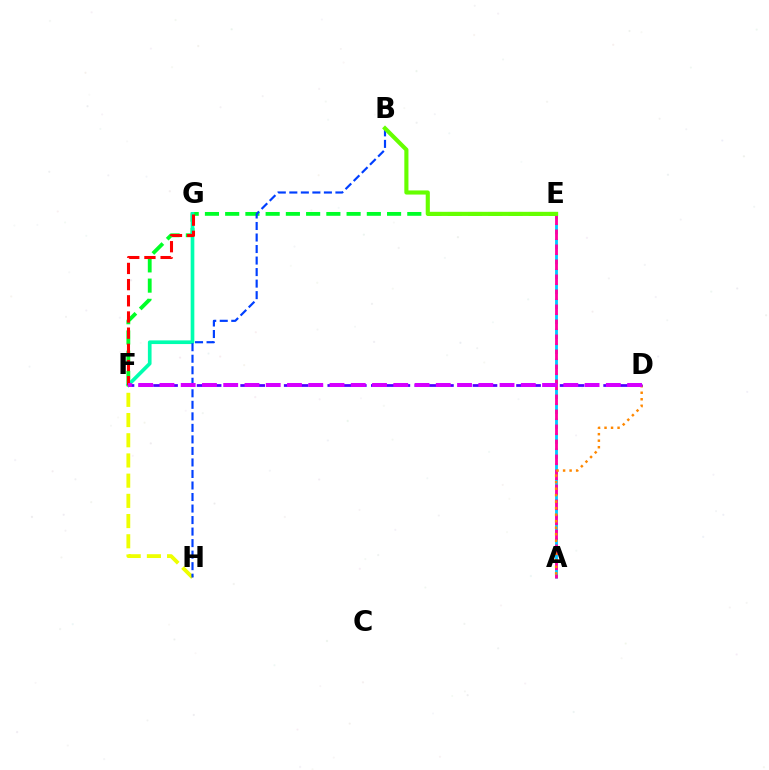{('A', 'E'): [{'color': '#00c7ff', 'line_style': 'dashed', 'thickness': 2.03}, {'color': '#ff00a0', 'line_style': 'dashed', 'thickness': 2.04}], ('E', 'F'): [{'color': '#00ff27', 'line_style': 'dashed', 'thickness': 2.75}], ('A', 'D'): [{'color': '#ff8800', 'line_style': 'dotted', 'thickness': 1.77}], ('F', 'H'): [{'color': '#eeff00', 'line_style': 'dashed', 'thickness': 2.74}], ('F', 'G'): [{'color': '#00ffaf', 'line_style': 'solid', 'thickness': 2.64}, {'color': '#ff0000', 'line_style': 'dashed', 'thickness': 2.2}], ('D', 'F'): [{'color': '#4f00ff', 'line_style': 'dashed', 'thickness': 1.97}, {'color': '#d600ff', 'line_style': 'dashed', 'thickness': 2.89}], ('B', 'H'): [{'color': '#003fff', 'line_style': 'dashed', 'thickness': 1.57}], ('B', 'E'): [{'color': '#66ff00', 'line_style': 'solid', 'thickness': 2.97}]}